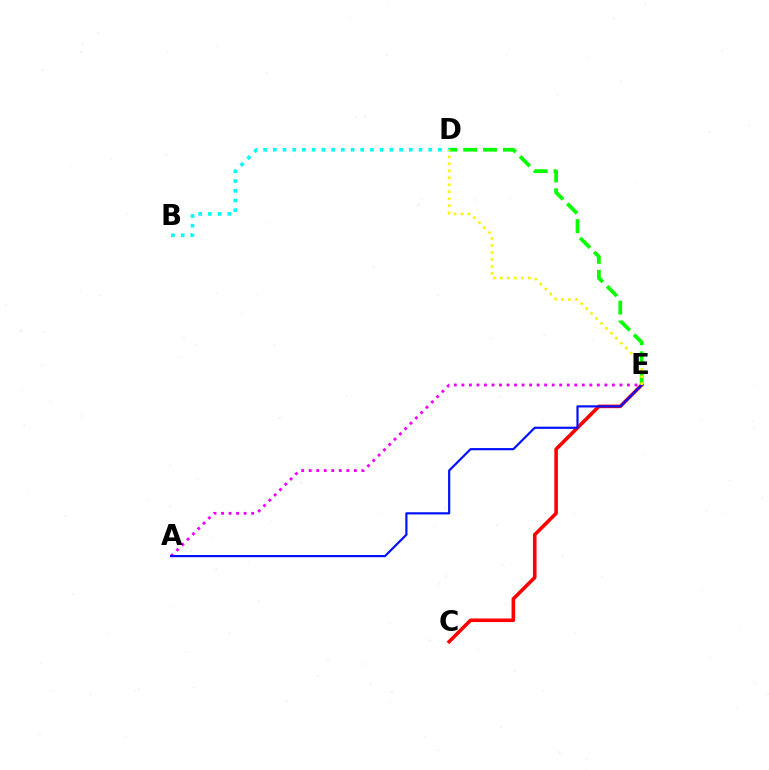{('A', 'E'): [{'color': '#ee00ff', 'line_style': 'dotted', 'thickness': 2.04}, {'color': '#0010ff', 'line_style': 'solid', 'thickness': 1.57}], ('B', 'D'): [{'color': '#00fff6', 'line_style': 'dotted', 'thickness': 2.64}], ('D', 'E'): [{'color': '#08ff00', 'line_style': 'dashed', 'thickness': 2.7}, {'color': '#fcf500', 'line_style': 'dotted', 'thickness': 1.9}], ('C', 'E'): [{'color': '#ff0000', 'line_style': 'solid', 'thickness': 2.58}]}